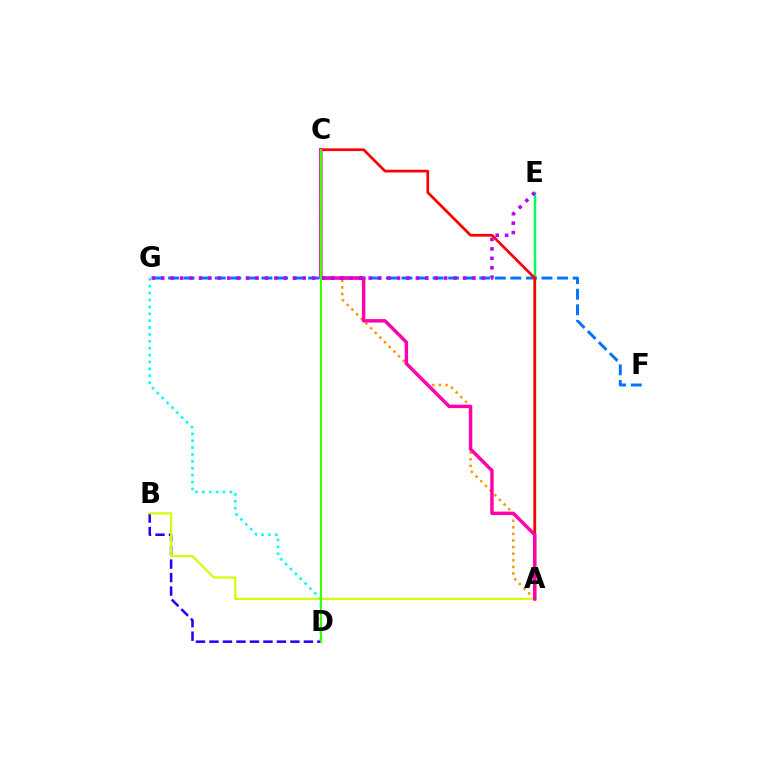{('A', 'C'): [{'color': '#ff9400', 'line_style': 'dotted', 'thickness': 1.79}, {'color': '#ff0000', 'line_style': 'solid', 'thickness': 1.95}, {'color': '#ff00ac', 'line_style': 'solid', 'thickness': 2.48}], ('B', 'D'): [{'color': '#2500ff', 'line_style': 'dashed', 'thickness': 1.83}], ('A', 'B'): [{'color': '#d1ff00', 'line_style': 'solid', 'thickness': 1.57}], ('D', 'G'): [{'color': '#00fff6', 'line_style': 'dotted', 'thickness': 1.87}], ('A', 'E'): [{'color': '#00ff5c', 'line_style': 'solid', 'thickness': 1.78}], ('F', 'G'): [{'color': '#0074ff', 'line_style': 'dashed', 'thickness': 2.11}], ('E', 'G'): [{'color': '#b900ff', 'line_style': 'dotted', 'thickness': 2.56}], ('C', 'D'): [{'color': '#3dff00', 'line_style': 'solid', 'thickness': 1.52}]}